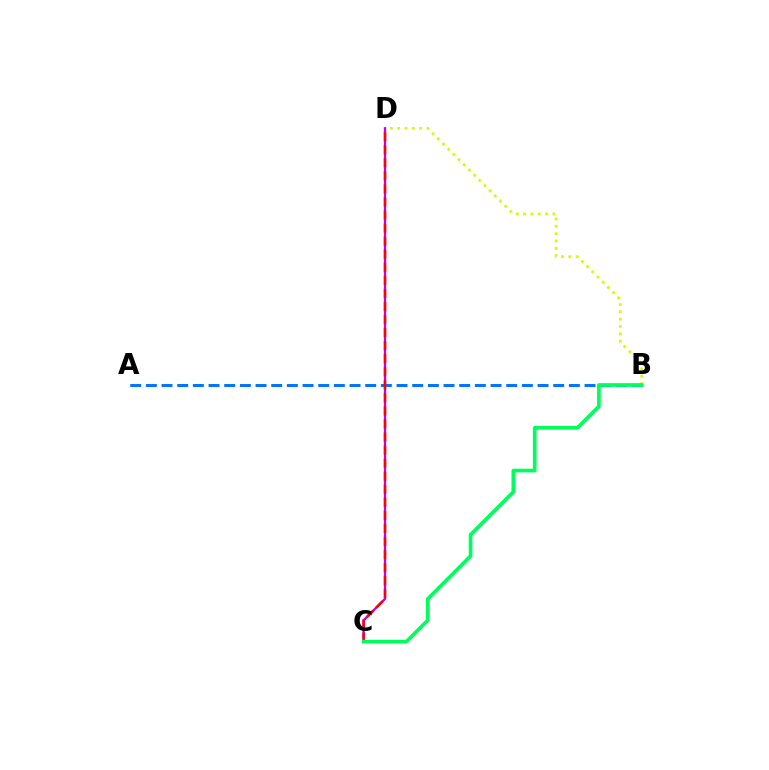{('B', 'D'): [{'color': '#d1ff00', 'line_style': 'dotted', 'thickness': 1.99}], ('A', 'B'): [{'color': '#0074ff', 'line_style': 'dashed', 'thickness': 2.13}], ('C', 'D'): [{'color': '#b900ff', 'line_style': 'solid', 'thickness': 1.68}, {'color': '#ff0000', 'line_style': 'dashed', 'thickness': 1.77}], ('B', 'C'): [{'color': '#00ff5c', 'line_style': 'solid', 'thickness': 2.65}]}